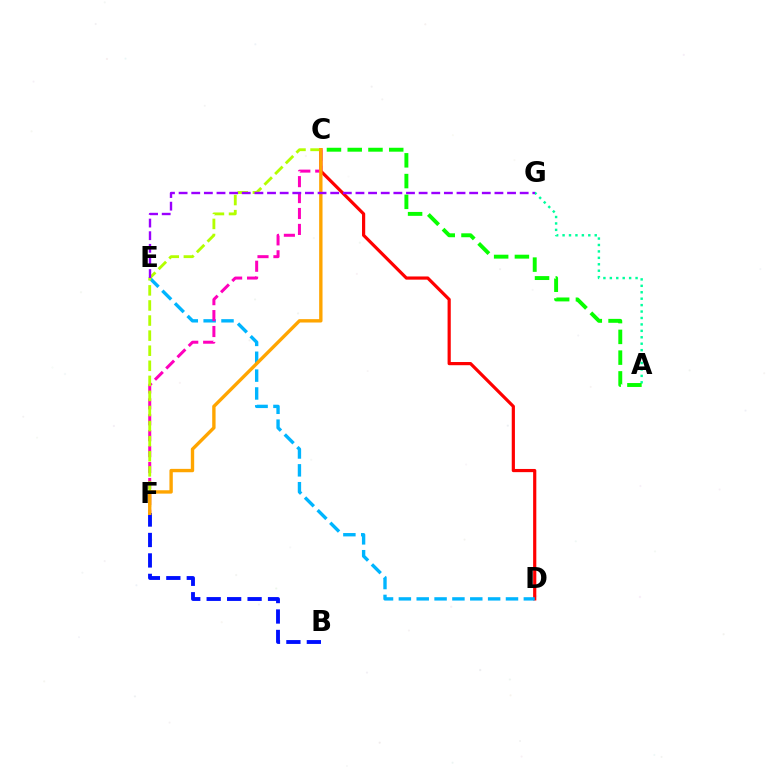{('C', 'D'): [{'color': '#ff0000', 'line_style': 'solid', 'thickness': 2.3}], ('D', 'E'): [{'color': '#00b5ff', 'line_style': 'dashed', 'thickness': 2.43}], ('B', 'F'): [{'color': '#0010ff', 'line_style': 'dashed', 'thickness': 2.78}], ('A', 'G'): [{'color': '#00ff9d', 'line_style': 'dotted', 'thickness': 1.75}], ('C', 'F'): [{'color': '#ff00bd', 'line_style': 'dashed', 'thickness': 2.16}, {'color': '#b3ff00', 'line_style': 'dashed', 'thickness': 2.05}, {'color': '#ffa500', 'line_style': 'solid', 'thickness': 2.43}], ('A', 'C'): [{'color': '#08ff00', 'line_style': 'dashed', 'thickness': 2.82}], ('E', 'G'): [{'color': '#9b00ff', 'line_style': 'dashed', 'thickness': 1.72}]}